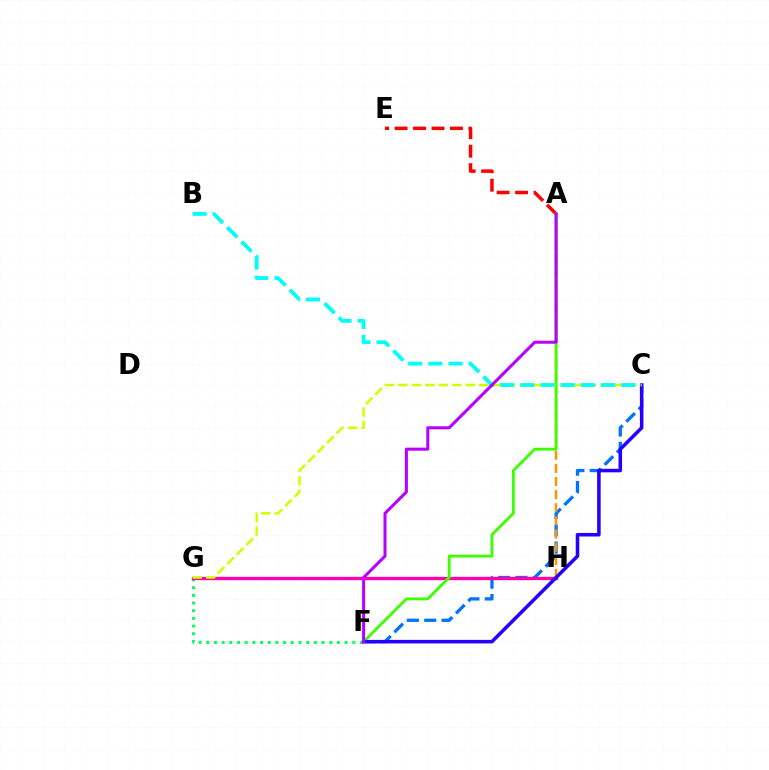{('F', 'G'): [{'color': '#00ff5c', 'line_style': 'dotted', 'thickness': 2.09}], ('C', 'F'): [{'color': '#0074ff', 'line_style': 'dashed', 'thickness': 2.36}, {'color': '#2500ff', 'line_style': 'solid', 'thickness': 2.55}], ('A', 'H'): [{'color': '#ff9400', 'line_style': 'dashed', 'thickness': 1.78}], ('A', 'E'): [{'color': '#ff0000', 'line_style': 'dashed', 'thickness': 2.51}], ('G', 'H'): [{'color': '#ff00ac', 'line_style': 'solid', 'thickness': 2.4}], ('A', 'F'): [{'color': '#3dff00', 'line_style': 'solid', 'thickness': 2.05}, {'color': '#b900ff', 'line_style': 'solid', 'thickness': 2.19}], ('C', 'G'): [{'color': '#d1ff00', 'line_style': 'dashed', 'thickness': 1.83}], ('B', 'C'): [{'color': '#00fff6', 'line_style': 'dashed', 'thickness': 2.74}]}